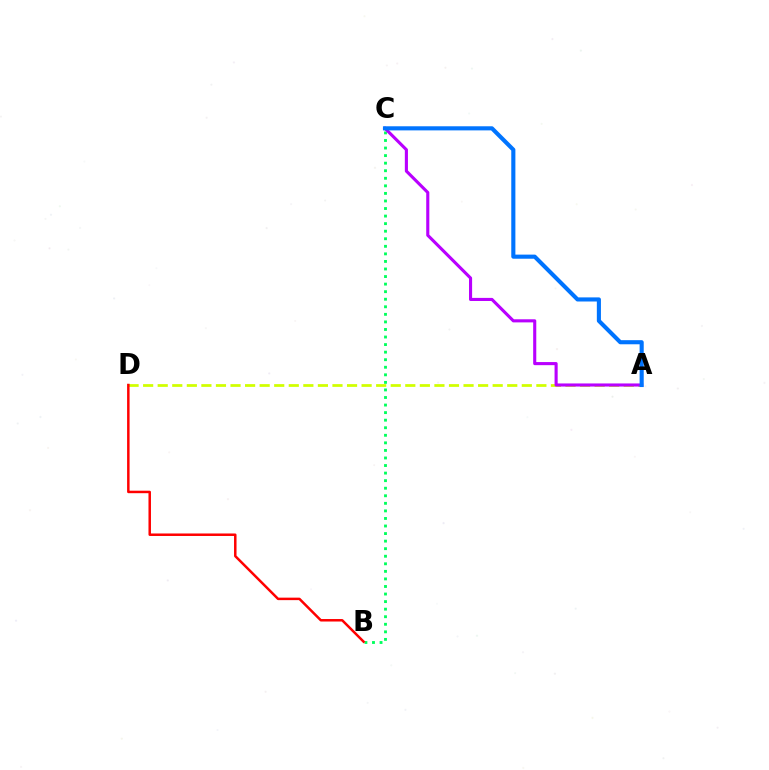{('B', 'C'): [{'color': '#00ff5c', 'line_style': 'dotted', 'thickness': 2.05}], ('A', 'D'): [{'color': '#d1ff00', 'line_style': 'dashed', 'thickness': 1.98}], ('A', 'C'): [{'color': '#b900ff', 'line_style': 'solid', 'thickness': 2.23}, {'color': '#0074ff', 'line_style': 'solid', 'thickness': 2.96}], ('B', 'D'): [{'color': '#ff0000', 'line_style': 'solid', 'thickness': 1.79}]}